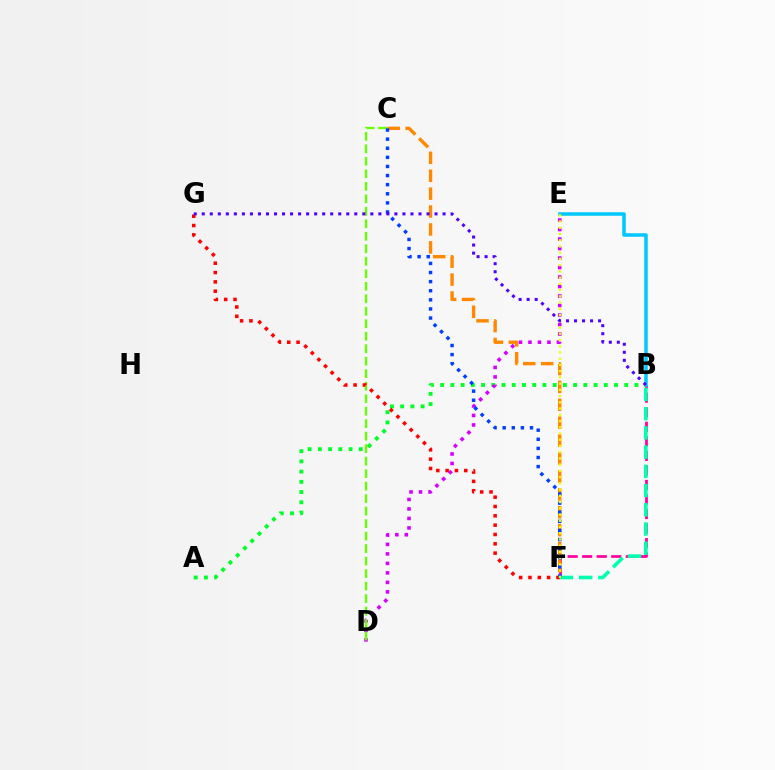{('B', 'F'): [{'color': '#ff00a0', 'line_style': 'dashed', 'thickness': 1.98}, {'color': '#00ffaf', 'line_style': 'dashed', 'thickness': 2.61}], ('B', 'E'): [{'color': '#00c7ff', 'line_style': 'solid', 'thickness': 2.52}], ('A', 'B'): [{'color': '#00ff27', 'line_style': 'dotted', 'thickness': 2.78}], ('D', 'E'): [{'color': '#d600ff', 'line_style': 'dotted', 'thickness': 2.58}], ('C', 'D'): [{'color': '#66ff00', 'line_style': 'dashed', 'thickness': 1.7}], ('F', 'G'): [{'color': '#ff0000', 'line_style': 'dotted', 'thickness': 2.53}], ('C', 'F'): [{'color': '#ff8800', 'line_style': 'dashed', 'thickness': 2.43}, {'color': '#003fff', 'line_style': 'dotted', 'thickness': 2.47}], ('E', 'F'): [{'color': '#eeff00', 'line_style': 'dotted', 'thickness': 1.69}], ('B', 'G'): [{'color': '#4f00ff', 'line_style': 'dotted', 'thickness': 2.18}]}